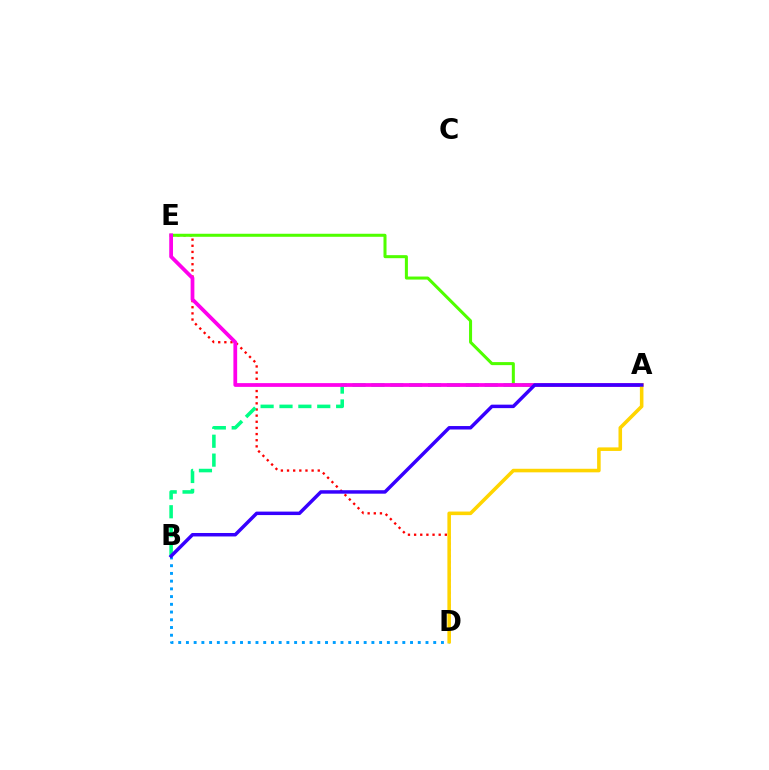{('D', 'E'): [{'color': '#ff0000', 'line_style': 'dotted', 'thickness': 1.67}], ('B', 'D'): [{'color': '#009eff', 'line_style': 'dotted', 'thickness': 2.1}], ('A', 'B'): [{'color': '#00ff86', 'line_style': 'dashed', 'thickness': 2.57}, {'color': '#3700ff', 'line_style': 'solid', 'thickness': 2.5}], ('A', 'E'): [{'color': '#4fff00', 'line_style': 'solid', 'thickness': 2.18}, {'color': '#ff00ed', 'line_style': 'solid', 'thickness': 2.7}], ('A', 'D'): [{'color': '#ffd500', 'line_style': 'solid', 'thickness': 2.57}]}